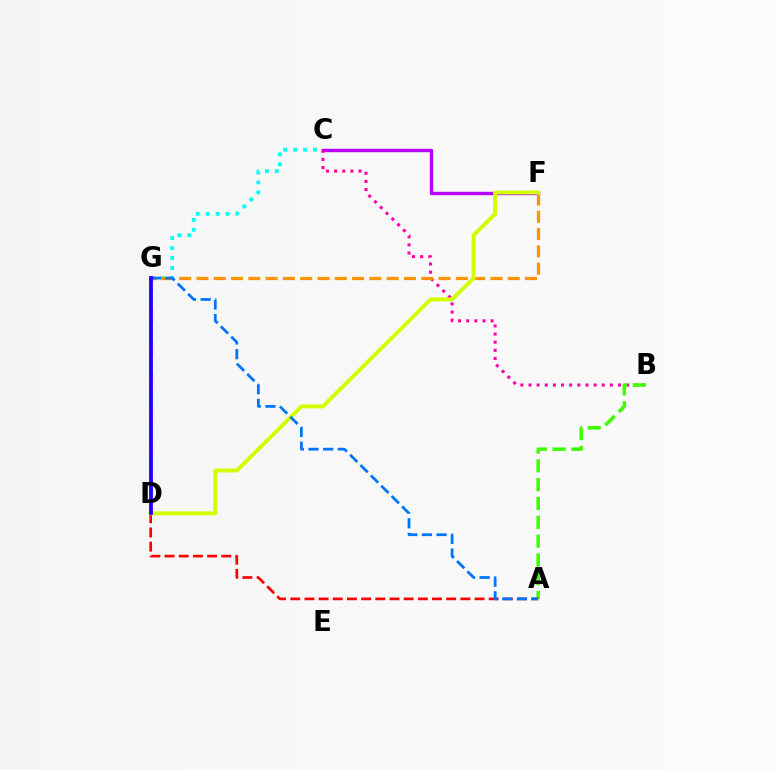{('C', 'G'): [{'color': '#00fff6', 'line_style': 'dotted', 'thickness': 2.7}], ('D', 'G'): [{'color': '#00ff5c', 'line_style': 'dotted', 'thickness': 2.86}, {'color': '#2500ff', 'line_style': 'solid', 'thickness': 2.71}], ('C', 'F'): [{'color': '#b900ff', 'line_style': 'solid', 'thickness': 2.45}], ('B', 'C'): [{'color': '#ff00ac', 'line_style': 'dotted', 'thickness': 2.21}], ('F', 'G'): [{'color': '#ff9400', 'line_style': 'dashed', 'thickness': 2.35}], ('A', 'B'): [{'color': '#3dff00', 'line_style': 'dashed', 'thickness': 2.56}], ('A', 'D'): [{'color': '#ff0000', 'line_style': 'dashed', 'thickness': 1.93}], ('D', 'F'): [{'color': '#d1ff00', 'line_style': 'solid', 'thickness': 2.84}], ('A', 'G'): [{'color': '#0074ff', 'line_style': 'dashed', 'thickness': 1.99}]}